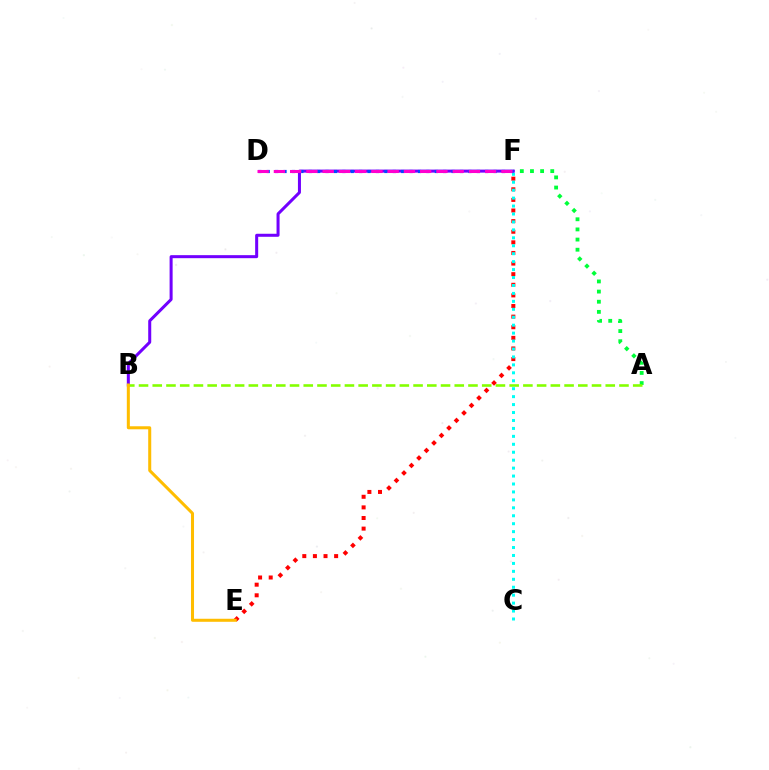{('E', 'F'): [{'color': '#ff0000', 'line_style': 'dotted', 'thickness': 2.88}], ('A', 'F'): [{'color': '#00ff39', 'line_style': 'dotted', 'thickness': 2.76}], ('C', 'F'): [{'color': '#00fff6', 'line_style': 'dotted', 'thickness': 2.16}], ('B', 'F'): [{'color': '#7200ff', 'line_style': 'solid', 'thickness': 2.18}], ('D', 'F'): [{'color': '#004bff', 'line_style': 'dotted', 'thickness': 2.28}, {'color': '#ff00cf', 'line_style': 'dashed', 'thickness': 2.21}], ('A', 'B'): [{'color': '#84ff00', 'line_style': 'dashed', 'thickness': 1.86}], ('B', 'E'): [{'color': '#ffbd00', 'line_style': 'solid', 'thickness': 2.18}]}